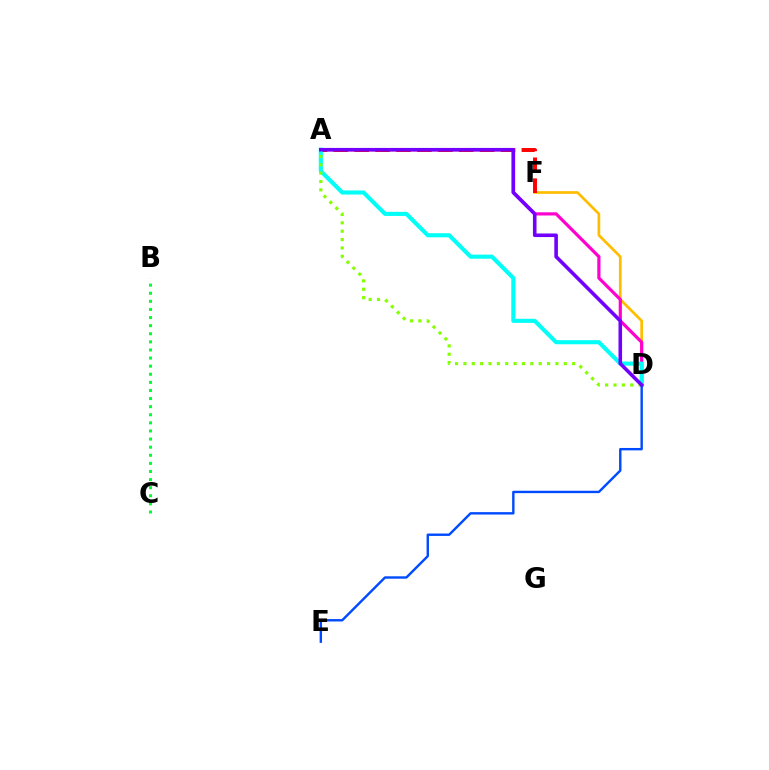{('D', 'F'): [{'color': '#ffbd00', 'line_style': 'solid', 'thickness': 1.95}], ('A', 'D'): [{'color': '#ff00cf', 'line_style': 'solid', 'thickness': 2.3}, {'color': '#00fff6', 'line_style': 'solid', 'thickness': 2.95}, {'color': '#84ff00', 'line_style': 'dotted', 'thickness': 2.27}, {'color': '#7200ff', 'line_style': 'solid', 'thickness': 2.58}], ('A', 'F'): [{'color': '#ff0000', 'line_style': 'dashed', 'thickness': 2.84}], ('D', 'E'): [{'color': '#004bff', 'line_style': 'solid', 'thickness': 1.73}], ('B', 'C'): [{'color': '#00ff39', 'line_style': 'dotted', 'thickness': 2.2}]}